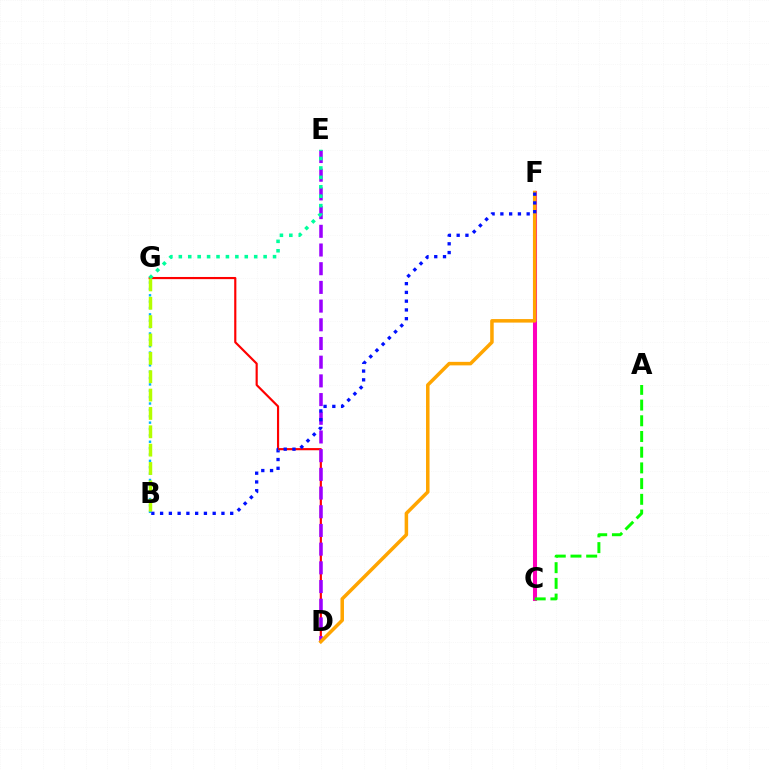{('B', 'G'): [{'color': '#00b5ff', 'line_style': 'dotted', 'thickness': 1.73}, {'color': '#b3ff00', 'line_style': 'dashed', 'thickness': 2.49}], ('C', 'F'): [{'color': '#ff00bd', 'line_style': 'solid', 'thickness': 2.92}], ('A', 'C'): [{'color': '#08ff00', 'line_style': 'dashed', 'thickness': 2.13}], ('D', 'G'): [{'color': '#ff0000', 'line_style': 'solid', 'thickness': 1.56}], ('D', 'E'): [{'color': '#9b00ff', 'line_style': 'dashed', 'thickness': 2.54}], ('D', 'F'): [{'color': '#ffa500', 'line_style': 'solid', 'thickness': 2.53}], ('E', 'G'): [{'color': '#00ff9d', 'line_style': 'dotted', 'thickness': 2.56}], ('B', 'F'): [{'color': '#0010ff', 'line_style': 'dotted', 'thickness': 2.38}]}